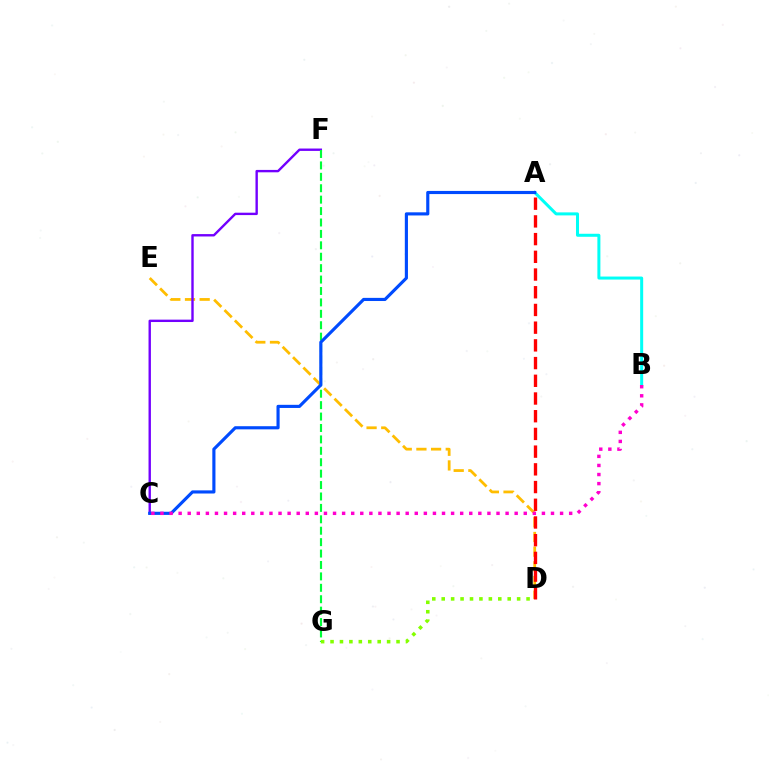{('D', 'E'): [{'color': '#ffbd00', 'line_style': 'dashed', 'thickness': 1.99}], ('C', 'F'): [{'color': '#7200ff', 'line_style': 'solid', 'thickness': 1.72}], ('A', 'D'): [{'color': '#ff0000', 'line_style': 'dashed', 'thickness': 2.41}], ('F', 'G'): [{'color': '#00ff39', 'line_style': 'dashed', 'thickness': 1.55}], ('A', 'B'): [{'color': '#00fff6', 'line_style': 'solid', 'thickness': 2.17}], ('D', 'G'): [{'color': '#84ff00', 'line_style': 'dotted', 'thickness': 2.56}], ('A', 'C'): [{'color': '#004bff', 'line_style': 'solid', 'thickness': 2.26}], ('B', 'C'): [{'color': '#ff00cf', 'line_style': 'dotted', 'thickness': 2.47}]}